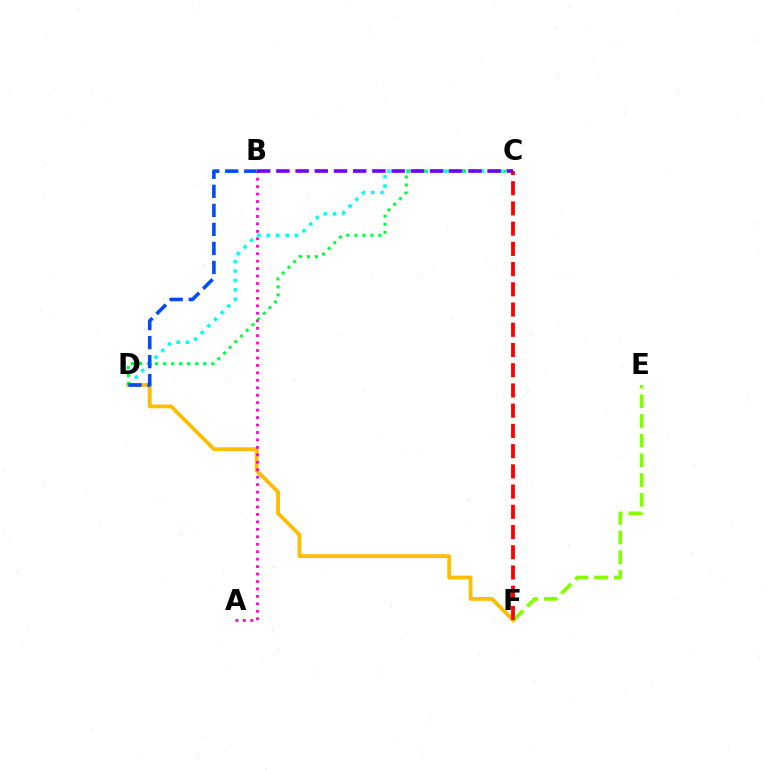{('D', 'F'): [{'color': '#ffbd00', 'line_style': 'solid', 'thickness': 2.74}], ('C', 'D'): [{'color': '#00fff6', 'line_style': 'dotted', 'thickness': 2.55}, {'color': '#00ff39', 'line_style': 'dotted', 'thickness': 2.18}], ('A', 'B'): [{'color': '#ff00cf', 'line_style': 'dotted', 'thickness': 2.02}], ('E', 'F'): [{'color': '#84ff00', 'line_style': 'dashed', 'thickness': 2.68}], ('C', 'F'): [{'color': '#ff0000', 'line_style': 'dashed', 'thickness': 2.75}], ('B', 'D'): [{'color': '#004bff', 'line_style': 'dashed', 'thickness': 2.59}], ('B', 'C'): [{'color': '#7200ff', 'line_style': 'dashed', 'thickness': 2.61}]}